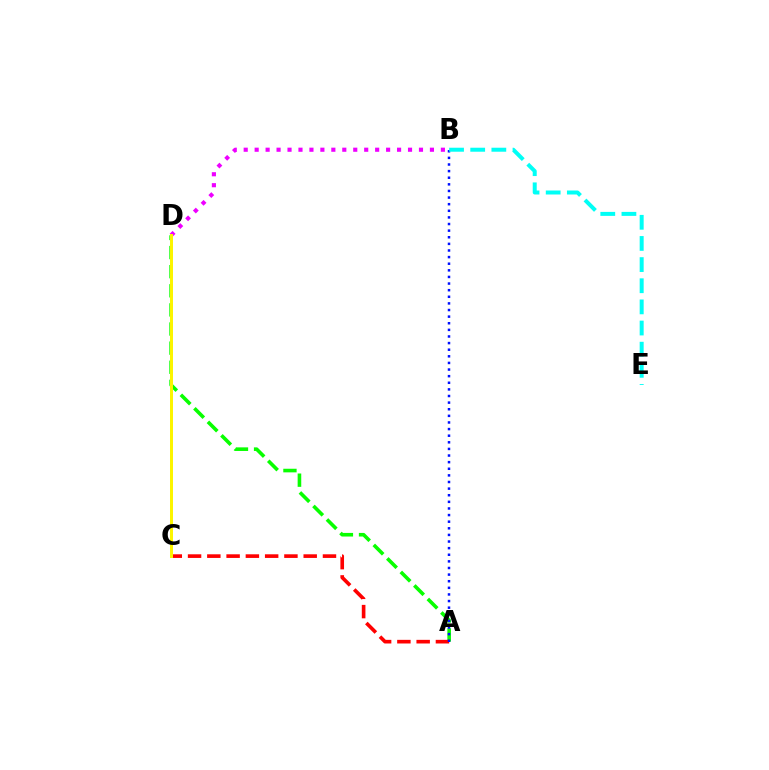{('B', 'D'): [{'color': '#ee00ff', 'line_style': 'dotted', 'thickness': 2.98}], ('A', 'D'): [{'color': '#08ff00', 'line_style': 'dashed', 'thickness': 2.6}], ('A', 'C'): [{'color': '#ff0000', 'line_style': 'dashed', 'thickness': 2.62}], ('A', 'B'): [{'color': '#0010ff', 'line_style': 'dotted', 'thickness': 1.8}], ('B', 'E'): [{'color': '#00fff6', 'line_style': 'dashed', 'thickness': 2.87}], ('C', 'D'): [{'color': '#fcf500', 'line_style': 'solid', 'thickness': 2.15}]}